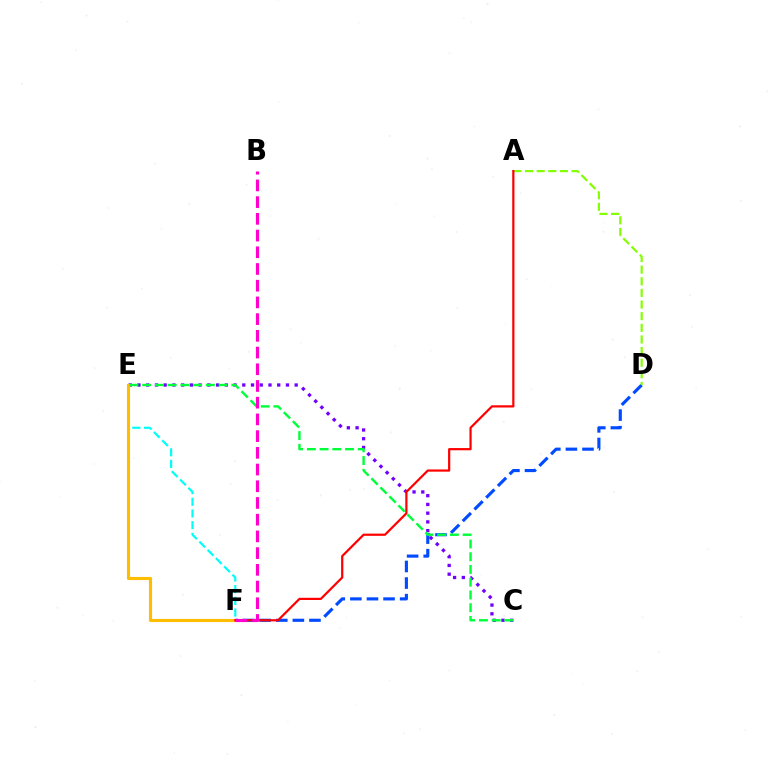{('D', 'F'): [{'color': '#004bff', 'line_style': 'dashed', 'thickness': 2.25}], ('E', 'F'): [{'color': '#00fff6', 'line_style': 'dashed', 'thickness': 1.59}, {'color': '#ffbd00', 'line_style': 'solid', 'thickness': 2.24}], ('C', 'E'): [{'color': '#7200ff', 'line_style': 'dotted', 'thickness': 2.37}, {'color': '#00ff39', 'line_style': 'dashed', 'thickness': 1.73}], ('A', 'D'): [{'color': '#84ff00', 'line_style': 'dashed', 'thickness': 1.58}], ('A', 'F'): [{'color': '#ff0000', 'line_style': 'solid', 'thickness': 1.6}], ('B', 'F'): [{'color': '#ff00cf', 'line_style': 'dashed', 'thickness': 2.27}]}